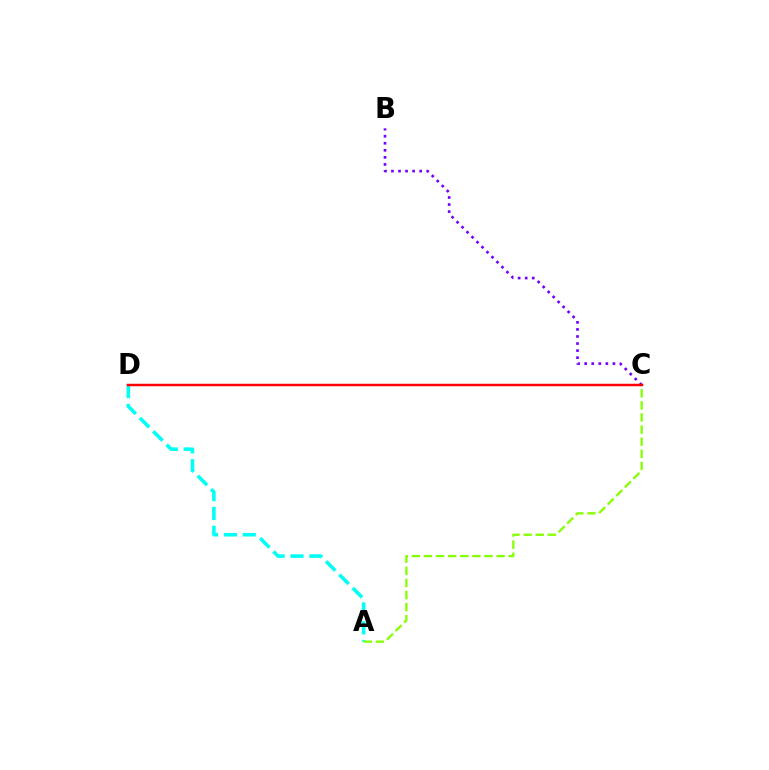{('A', 'D'): [{'color': '#00fff6', 'line_style': 'dashed', 'thickness': 2.56}], ('A', 'C'): [{'color': '#84ff00', 'line_style': 'dashed', 'thickness': 1.64}], ('B', 'C'): [{'color': '#7200ff', 'line_style': 'dotted', 'thickness': 1.92}], ('C', 'D'): [{'color': '#ff0000', 'line_style': 'solid', 'thickness': 1.78}]}